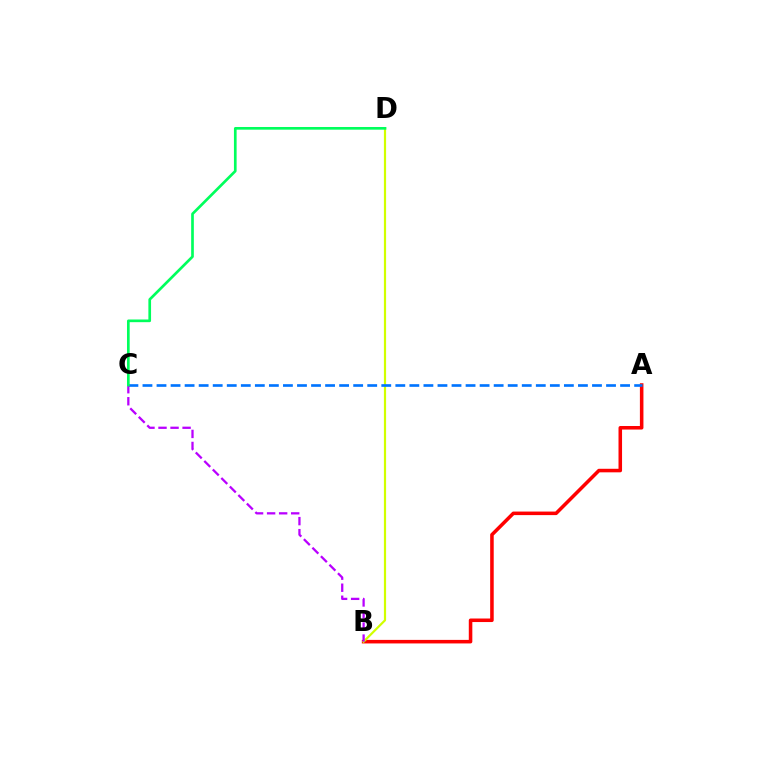{('A', 'B'): [{'color': '#ff0000', 'line_style': 'solid', 'thickness': 2.55}], ('B', 'D'): [{'color': '#d1ff00', 'line_style': 'solid', 'thickness': 1.58}], ('A', 'C'): [{'color': '#0074ff', 'line_style': 'dashed', 'thickness': 1.91}], ('B', 'C'): [{'color': '#b900ff', 'line_style': 'dashed', 'thickness': 1.64}], ('C', 'D'): [{'color': '#00ff5c', 'line_style': 'solid', 'thickness': 1.93}]}